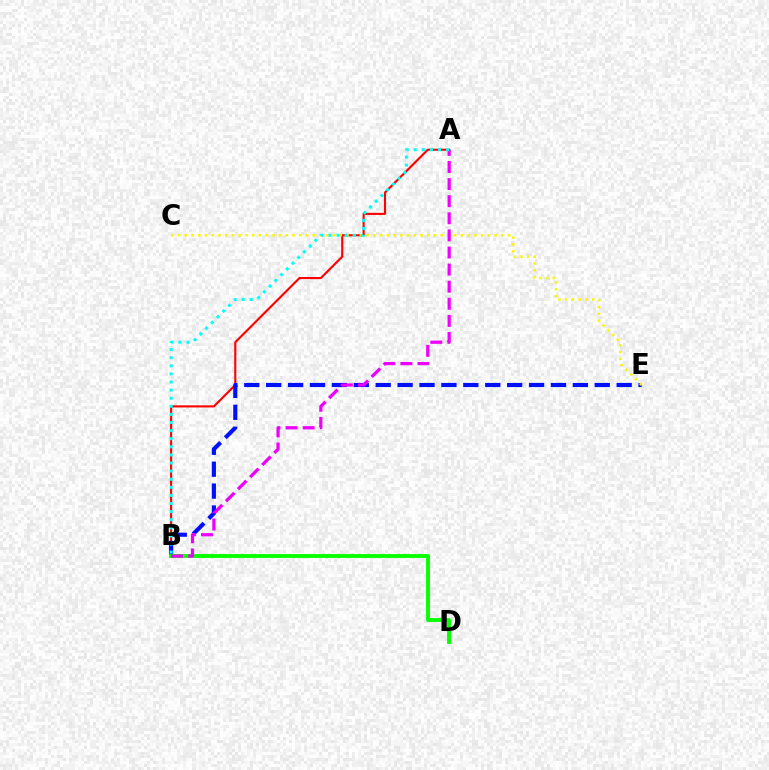{('A', 'B'): [{'color': '#ff0000', 'line_style': 'solid', 'thickness': 1.52}, {'color': '#ee00ff', 'line_style': 'dashed', 'thickness': 2.32}, {'color': '#00fff6', 'line_style': 'dotted', 'thickness': 2.2}], ('B', 'E'): [{'color': '#0010ff', 'line_style': 'dashed', 'thickness': 2.98}], ('B', 'D'): [{'color': '#08ff00', 'line_style': 'solid', 'thickness': 2.79}], ('C', 'E'): [{'color': '#fcf500', 'line_style': 'dotted', 'thickness': 1.83}]}